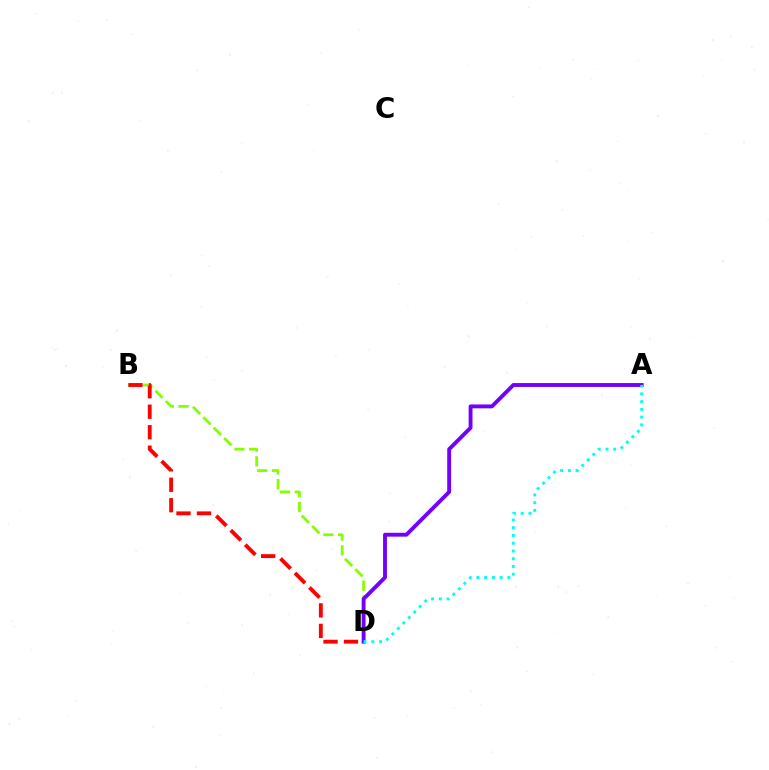{('B', 'D'): [{'color': '#84ff00', 'line_style': 'dashed', 'thickness': 2.0}, {'color': '#ff0000', 'line_style': 'dashed', 'thickness': 2.78}], ('A', 'D'): [{'color': '#7200ff', 'line_style': 'solid', 'thickness': 2.79}, {'color': '#00fff6', 'line_style': 'dotted', 'thickness': 2.1}]}